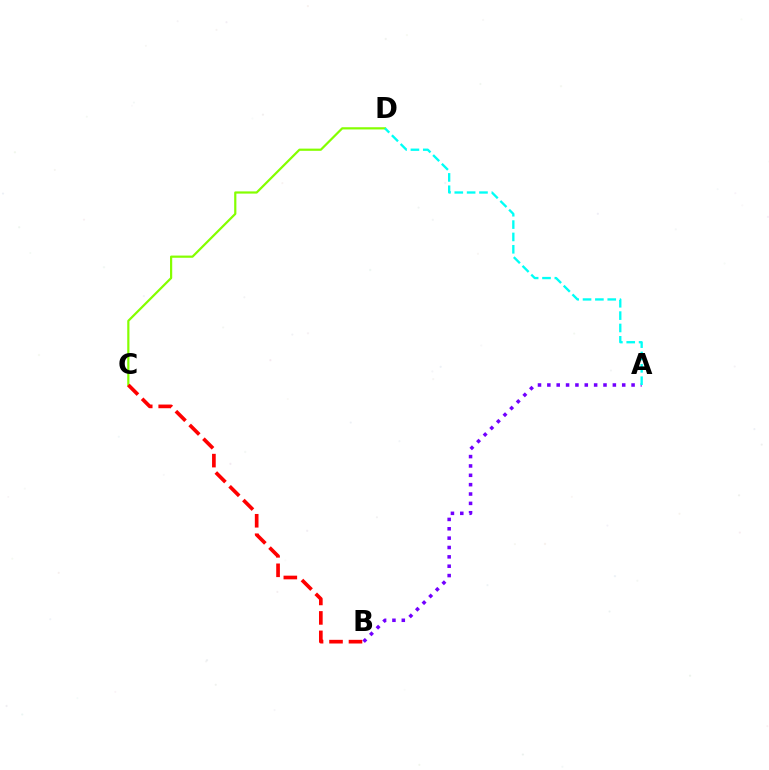{('A', 'B'): [{'color': '#7200ff', 'line_style': 'dotted', 'thickness': 2.54}], ('C', 'D'): [{'color': '#84ff00', 'line_style': 'solid', 'thickness': 1.59}], ('A', 'D'): [{'color': '#00fff6', 'line_style': 'dashed', 'thickness': 1.68}], ('B', 'C'): [{'color': '#ff0000', 'line_style': 'dashed', 'thickness': 2.64}]}